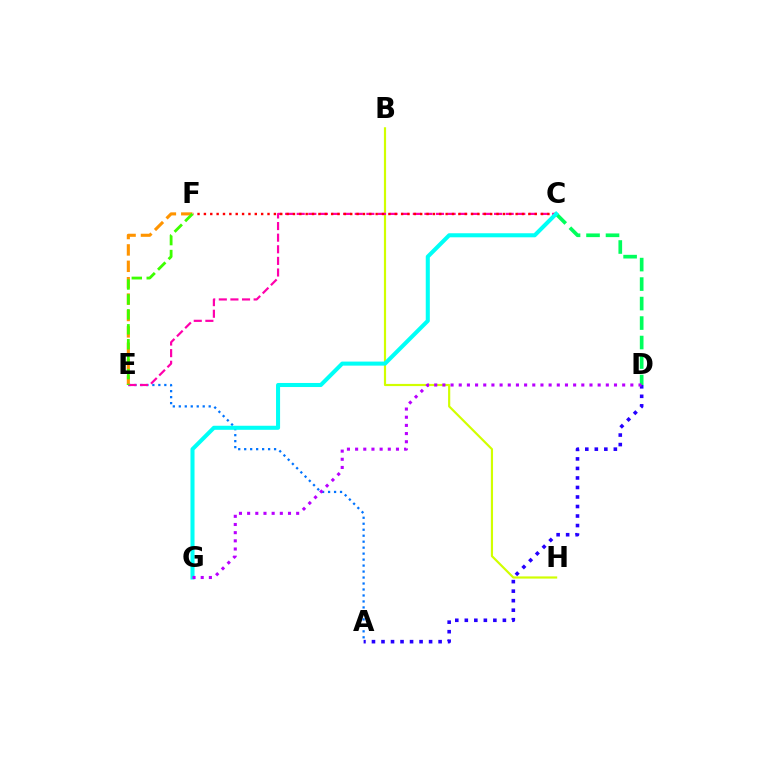{('A', 'E'): [{'color': '#0074ff', 'line_style': 'dotted', 'thickness': 1.62}], ('C', 'D'): [{'color': '#00ff5c', 'line_style': 'dashed', 'thickness': 2.65}], ('B', 'H'): [{'color': '#d1ff00', 'line_style': 'solid', 'thickness': 1.57}], ('E', 'F'): [{'color': '#ff9400', 'line_style': 'dashed', 'thickness': 2.23}, {'color': '#3dff00', 'line_style': 'dashed', 'thickness': 2.03}], ('A', 'D'): [{'color': '#2500ff', 'line_style': 'dotted', 'thickness': 2.59}], ('C', 'E'): [{'color': '#ff00ac', 'line_style': 'dashed', 'thickness': 1.58}], ('C', 'F'): [{'color': '#ff0000', 'line_style': 'dotted', 'thickness': 1.73}], ('C', 'G'): [{'color': '#00fff6', 'line_style': 'solid', 'thickness': 2.92}], ('D', 'G'): [{'color': '#b900ff', 'line_style': 'dotted', 'thickness': 2.22}]}